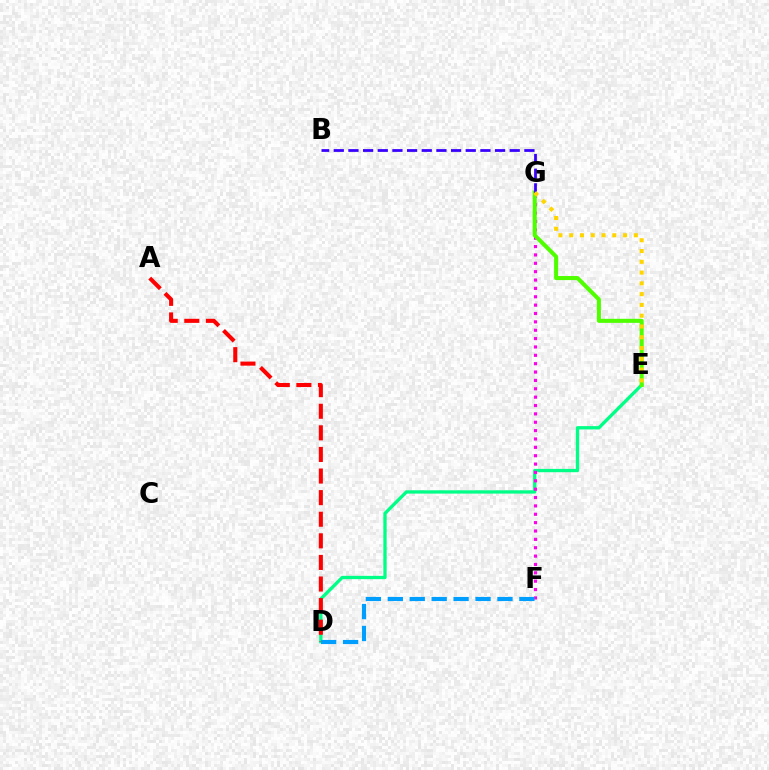{('D', 'E'): [{'color': '#00ff86', 'line_style': 'solid', 'thickness': 2.38}], ('F', 'G'): [{'color': '#ff00ed', 'line_style': 'dotted', 'thickness': 2.27}], ('E', 'G'): [{'color': '#4fff00', 'line_style': 'solid', 'thickness': 2.92}, {'color': '#ffd500', 'line_style': 'dotted', 'thickness': 2.93}], ('B', 'G'): [{'color': '#3700ff', 'line_style': 'dashed', 'thickness': 1.99}], ('A', 'D'): [{'color': '#ff0000', 'line_style': 'dashed', 'thickness': 2.93}], ('D', 'F'): [{'color': '#009eff', 'line_style': 'dashed', 'thickness': 2.98}]}